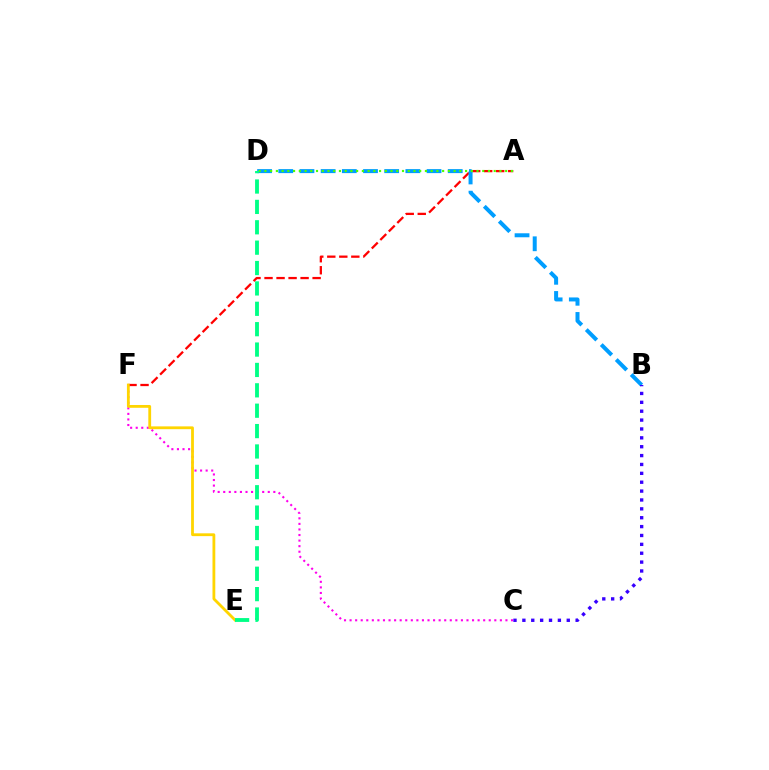{('A', 'F'): [{'color': '#ff0000', 'line_style': 'dashed', 'thickness': 1.63}], ('B', 'D'): [{'color': '#009eff', 'line_style': 'dashed', 'thickness': 2.88}], ('C', 'F'): [{'color': '#ff00ed', 'line_style': 'dotted', 'thickness': 1.51}], ('B', 'C'): [{'color': '#3700ff', 'line_style': 'dotted', 'thickness': 2.41}], ('E', 'F'): [{'color': '#ffd500', 'line_style': 'solid', 'thickness': 2.02}], ('A', 'D'): [{'color': '#4fff00', 'line_style': 'dotted', 'thickness': 1.56}], ('D', 'E'): [{'color': '#00ff86', 'line_style': 'dashed', 'thickness': 2.77}]}